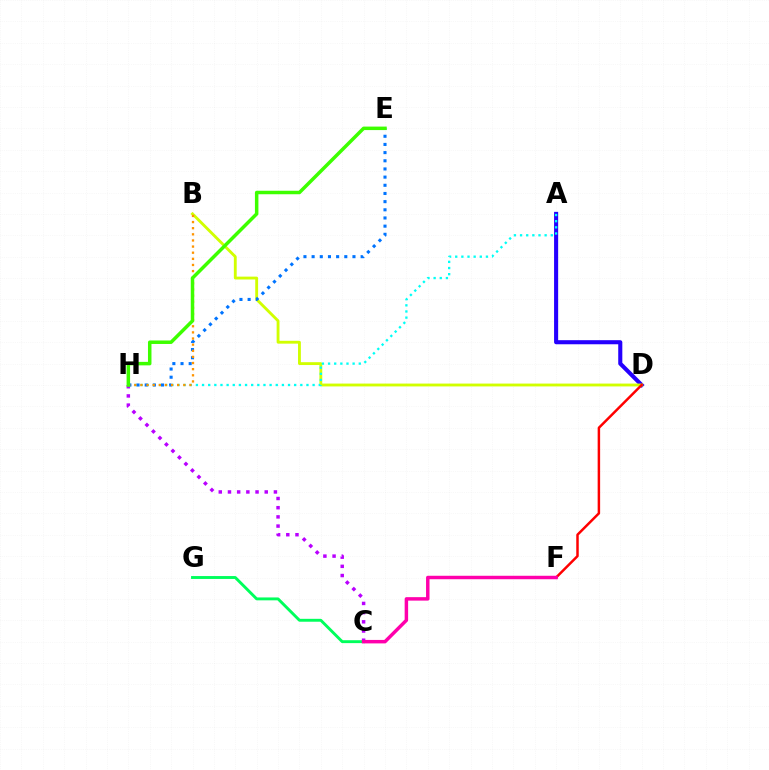{('C', 'G'): [{'color': '#00ff5c', 'line_style': 'solid', 'thickness': 2.09}], ('A', 'D'): [{'color': '#2500ff', 'line_style': 'solid', 'thickness': 2.94}], ('B', 'D'): [{'color': '#d1ff00', 'line_style': 'solid', 'thickness': 2.05}], ('D', 'F'): [{'color': '#ff0000', 'line_style': 'solid', 'thickness': 1.79}], ('C', 'H'): [{'color': '#b900ff', 'line_style': 'dotted', 'thickness': 2.5}], ('A', 'H'): [{'color': '#00fff6', 'line_style': 'dotted', 'thickness': 1.67}], ('C', 'F'): [{'color': '#ff00ac', 'line_style': 'solid', 'thickness': 2.49}], ('E', 'H'): [{'color': '#0074ff', 'line_style': 'dotted', 'thickness': 2.22}, {'color': '#3dff00', 'line_style': 'solid', 'thickness': 2.51}], ('B', 'H'): [{'color': '#ff9400', 'line_style': 'dotted', 'thickness': 1.67}]}